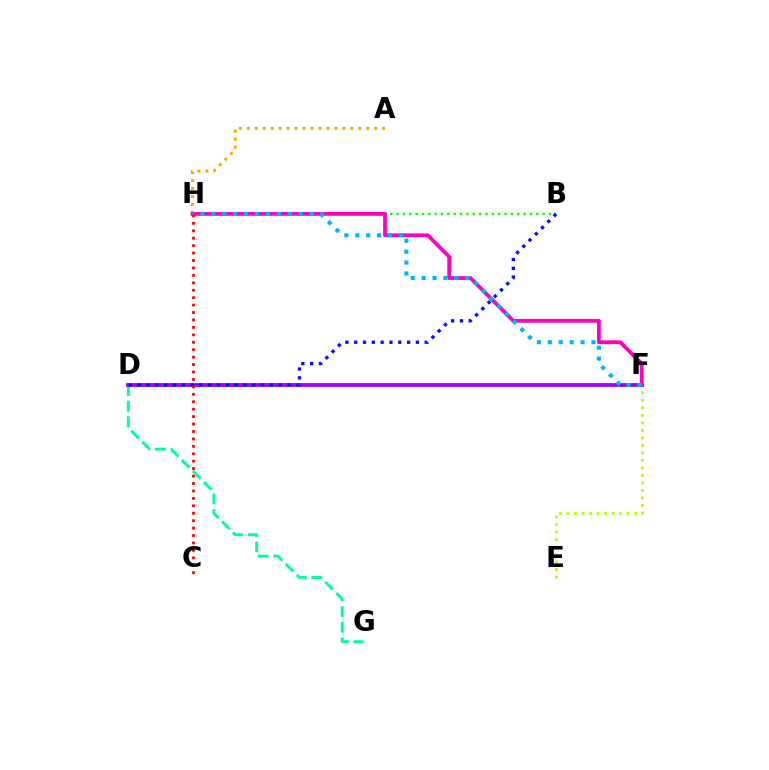{('E', 'F'): [{'color': '#b3ff00', 'line_style': 'dotted', 'thickness': 2.04}], ('A', 'H'): [{'color': '#ffa500', 'line_style': 'dotted', 'thickness': 2.16}], ('B', 'H'): [{'color': '#08ff00', 'line_style': 'dotted', 'thickness': 1.73}], ('D', 'G'): [{'color': '#00ff9d', 'line_style': 'dashed', 'thickness': 2.13}], ('D', 'F'): [{'color': '#9b00ff', 'line_style': 'solid', 'thickness': 2.72}], ('F', 'H'): [{'color': '#ff00bd', 'line_style': 'solid', 'thickness': 2.72}, {'color': '#00b5ff', 'line_style': 'dotted', 'thickness': 2.96}], ('B', 'D'): [{'color': '#0010ff', 'line_style': 'dotted', 'thickness': 2.39}], ('C', 'H'): [{'color': '#ff0000', 'line_style': 'dotted', 'thickness': 2.02}]}